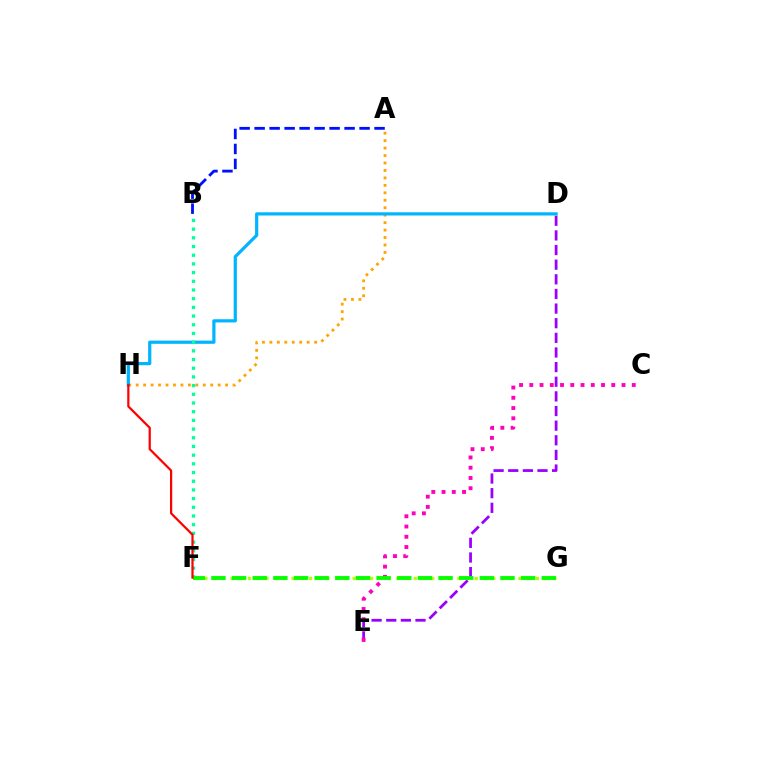{('F', 'G'): [{'color': '#b3ff00', 'line_style': 'dotted', 'thickness': 2.37}, {'color': '#08ff00', 'line_style': 'dashed', 'thickness': 2.8}], ('A', 'B'): [{'color': '#0010ff', 'line_style': 'dashed', 'thickness': 2.04}], ('A', 'H'): [{'color': '#ffa500', 'line_style': 'dotted', 'thickness': 2.02}], ('D', 'E'): [{'color': '#9b00ff', 'line_style': 'dashed', 'thickness': 1.99}], ('C', 'E'): [{'color': '#ff00bd', 'line_style': 'dotted', 'thickness': 2.78}], ('D', 'H'): [{'color': '#00b5ff', 'line_style': 'solid', 'thickness': 2.31}], ('B', 'F'): [{'color': '#00ff9d', 'line_style': 'dotted', 'thickness': 2.36}], ('F', 'H'): [{'color': '#ff0000', 'line_style': 'solid', 'thickness': 1.6}]}